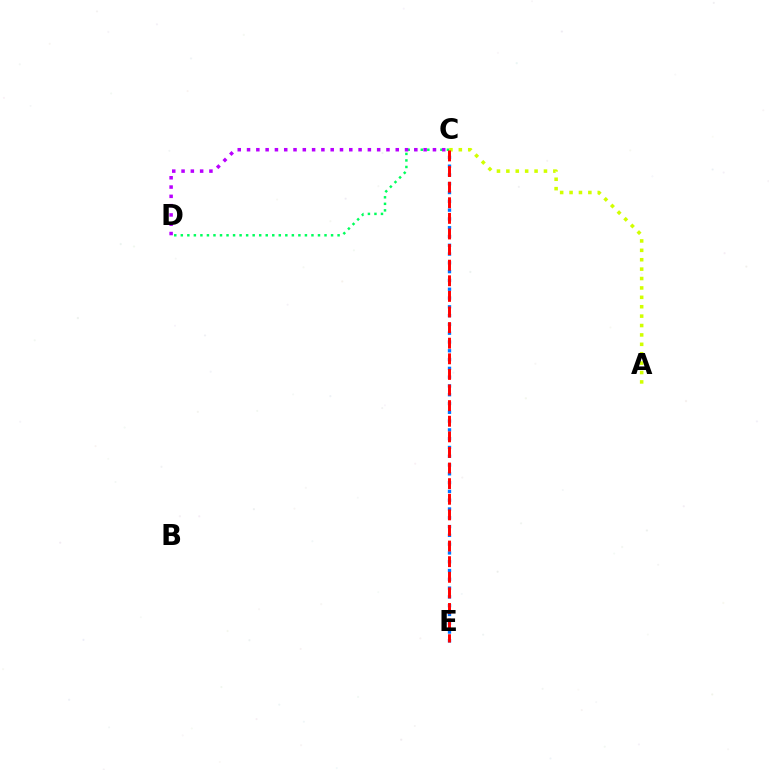{('C', 'D'): [{'color': '#00ff5c', 'line_style': 'dotted', 'thickness': 1.77}, {'color': '#b900ff', 'line_style': 'dotted', 'thickness': 2.53}], ('A', 'C'): [{'color': '#d1ff00', 'line_style': 'dotted', 'thickness': 2.55}], ('C', 'E'): [{'color': '#0074ff', 'line_style': 'dotted', 'thickness': 2.39}, {'color': '#ff0000', 'line_style': 'dashed', 'thickness': 2.12}]}